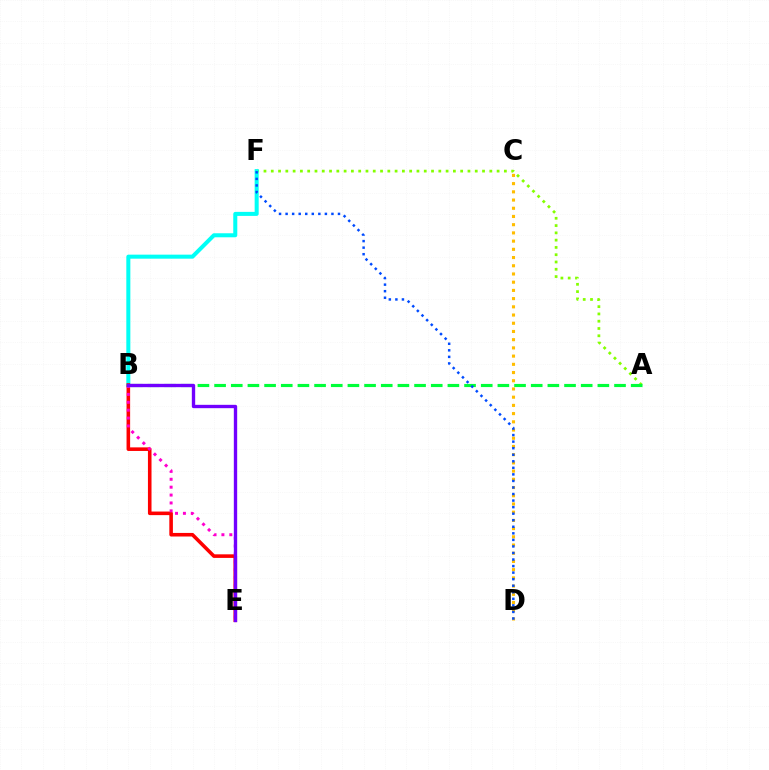{('A', 'F'): [{'color': '#84ff00', 'line_style': 'dotted', 'thickness': 1.98}], ('C', 'D'): [{'color': '#ffbd00', 'line_style': 'dotted', 'thickness': 2.23}], ('B', 'F'): [{'color': '#00fff6', 'line_style': 'solid', 'thickness': 2.9}], ('B', 'E'): [{'color': '#ff0000', 'line_style': 'solid', 'thickness': 2.58}, {'color': '#ff00cf', 'line_style': 'dotted', 'thickness': 2.14}, {'color': '#7200ff', 'line_style': 'solid', 'thickness': 2.41}], ('A', 'B'): [{'color': '#00ff39', 'line_style': 'dashed', 'thickness': 2.26}], ('D', 'F'): [{'color': '#004bff', 'line_style': 'dotted', 'thickness': 1.78}]}